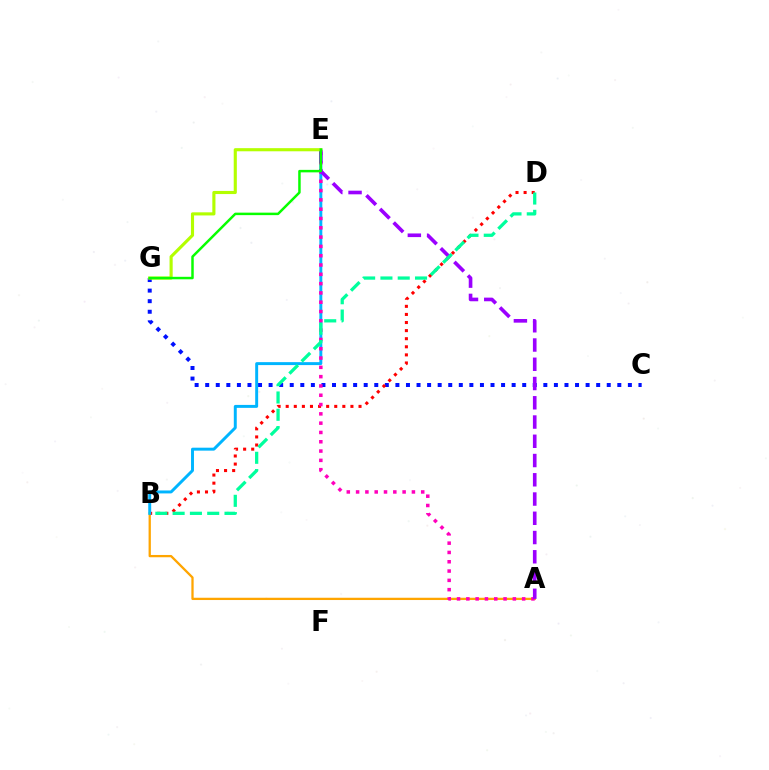{('C', 'G'): [{'color': '#0010ff', 'line_style': 'dotted', 'thickness': 2.87}], ('A', 'B'): [{'color': '#ffa500', 'line_style': 'solid', 'thickness': 1.65}], ('B', 'D'): [{'color': '#ff0000', 'line_style': 'dotted', 'thickness': 2.2}, {'color': '#00ff9d', 'line_style': 'dashed', 'thickness': 2.35}], ('B', 'E'): [{'color': '#00b5ff', 'line_style': 'solid', 'thickness': 2.12}], ('A', 'E'): [{'color': '#ff00bd', 'line_style': 'dotted', 'thickness': 2.53}, {'color': '#9b00ff', 'line_style': 'dashed', 'thickness': 2.62}], ('E', 'G'): [{'color': '#b3ff00', 'line_style': 'solid', 'thickness': 2.25}, {'color': '#08ff00', 'line_style': 'solid', 'thickness': 1.79}]}